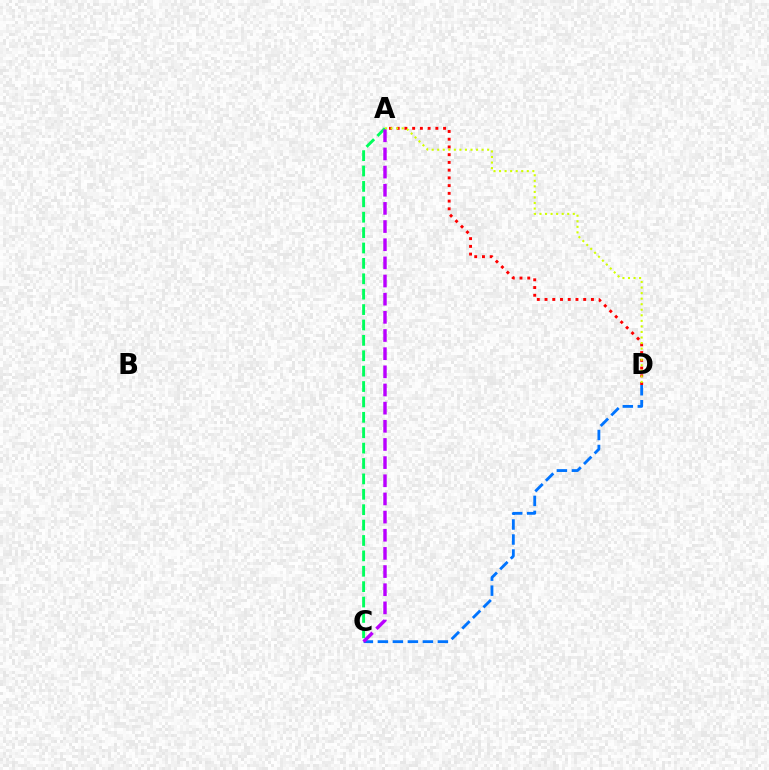{('C', 'D'): [{'color': '#0074ff', 'line_style': 'dashed', 'thickness': 2.04}], ('A', 'C'): [{'color': '#00ff5c', 'line_style': 'dashed', 'thickness': 2.09}, {'color': '#b900ff', 'line_style': 'dashed', 'thickness': 2.47}], ('A', 'D'): [{'color': '#ff0000', 'line_style': 'dotted', 'thickness': 2.1}, {'color': '#d1ff00', 'line_style': 'dotted', 'thickness': 1.51}]}